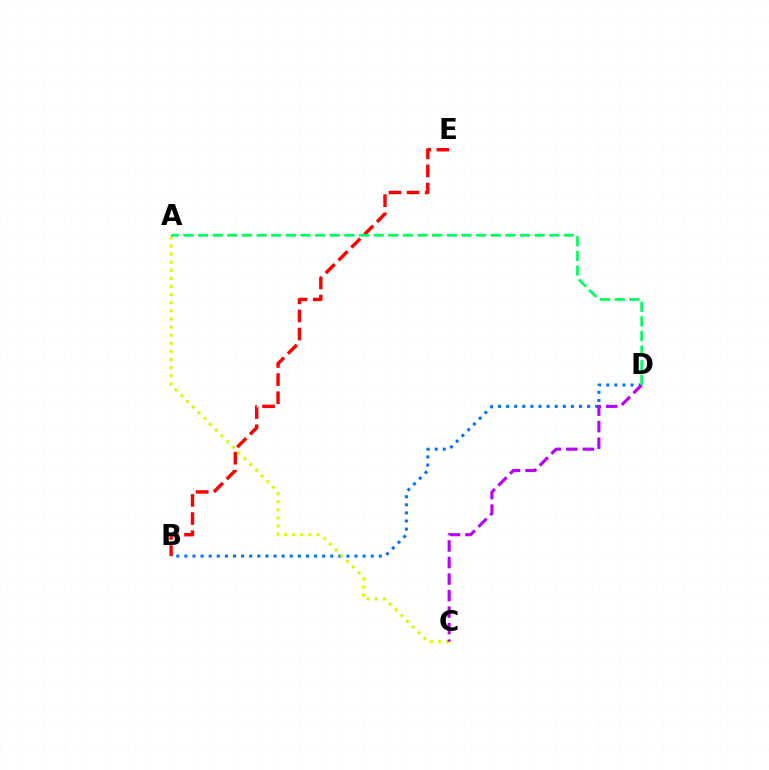{('B', 'D'): [{'color': '#0074ff', 'line_style': 'dotted', 'thickness': 2.2}], ('B', 'E'): [{'color': '#ff0000', 'line_style': 'dashed', 'thickness': 2.46}], ('A', 'C'): [{'color': '#d1ff00', 'line_style': 'dotted', 'thickness': 2.2}], ('C', 'D'): [{'color': '#b900ff', 'line_style': 'dashed', 'thickness': 2.25}], ('A', 'D'): [{'color': '#00ff5c', 'line_style': 'dashed', 'thickness': 1.99}]}